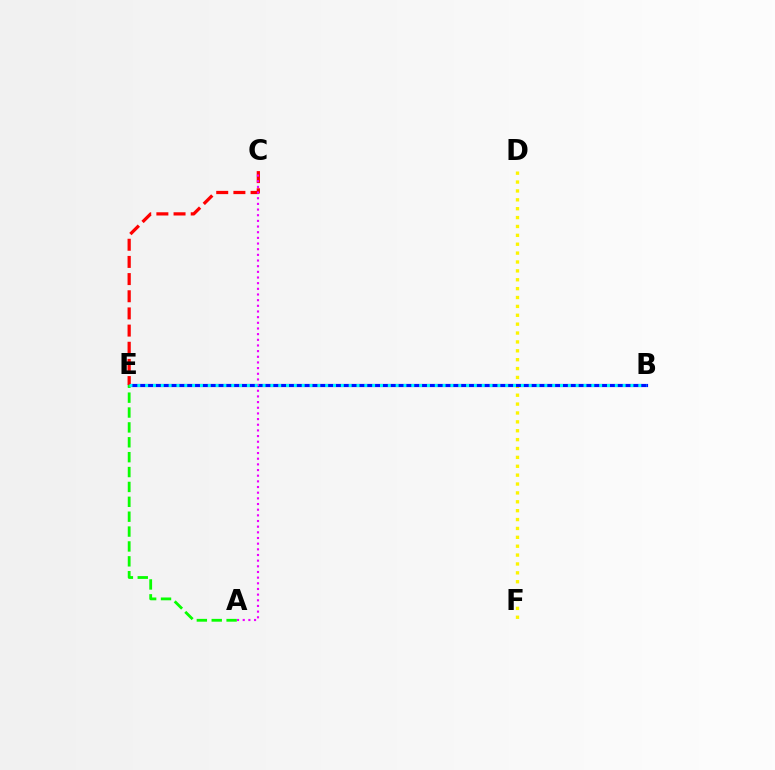{('D', 'F'): [{'color': '#fcf500', 'line_style': 'dotted', 'thickness': 2.41}], ('B', 'E'): [{'color': '#0010ff', 'line_style': 'solid', 'thickness': 2.28}, {'color': '#00fff6', 'line_style': 'dotted', 'thickness': 2.13}], ('A', 'E'): [{'color': '#08ff00', 'line_style': 'dashed', 'thickness': 2.02}], ('C', 'E'): [{'color': '#ff0000', 'line_style': 'dashed', 'thickness': 2.33}], ('A', 'C'): [{'color': '#ee00ff', 'line_style': 'dotted', 'thickness': 1.54}]}